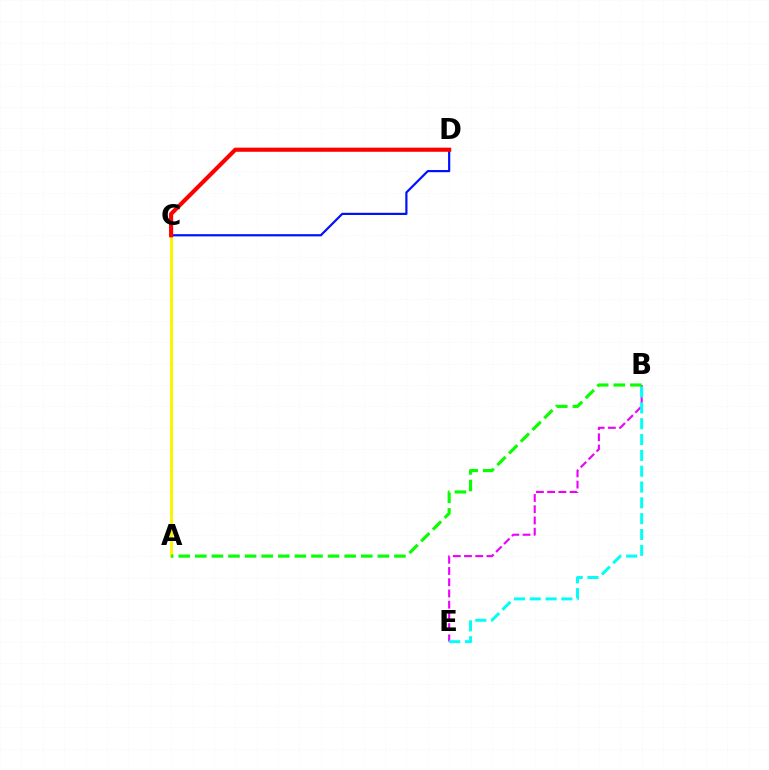{('A', 'C'): [{'color': '#fcf500', 'line_style': 'solid', 'thickness': 2.1}], ('C', 'D'): [{'color': '#0010ff', 'line_style': 'solid', 'thickness': 1.57}, {'color': '#ff0000', 'line_style': 'solid', 'thickness': 2.97}], ('B', 'E'): [{'color': '#ee00ff', 'line_style': 'dashed', 'thickness': 1.53}, {'color': '#00fff6', 'line_style': 'dashed', 'thickness': 2.15}], ('A', 'B'): [{'color': '#08ff00', 'line_style': 'dashed', 'thickness': 2.25}]}